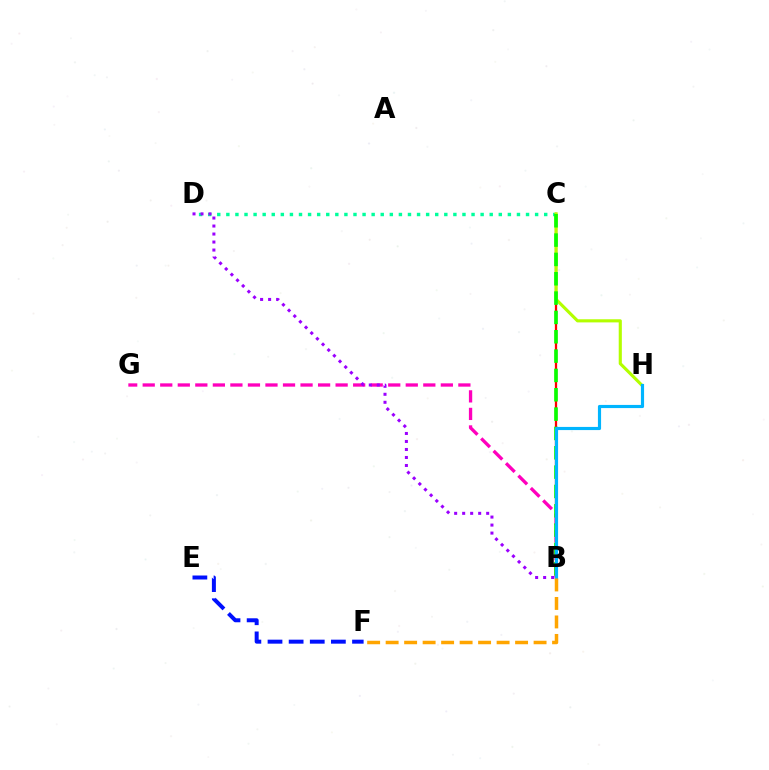{('E', 'F'): [{'color': '#0010ff', 'line_style': 'dashed', 'thickness': 2.87}], ('C', 'D'): [{'color': '#00ff9d', 'line_style': 'dotted', 'thickness': 2.47}], ('B', 'G'): [{'color': '#ff00bd', 'line_style': 'dashed', 'thickness': 2.38}], ('B', 'C'): [{'color': '#ff0000', 'line_style': 'solid', 'thickness': 1.64}, {'color': '#08ff00', 'line_style': 'dashed', 'thickness': 2.63}], ('C', 'H'): [{'color': '#b3ff00', 'line_style': 'solid', 'thickness': 2.25}], ('B', 'H'): [{'color': '#00b5ff', 'line_style': 'solid', 'thickness': 2.27}], ('B', 'F'): [{'color': '#ffa500', 'line_style': 'dashed', 'thickness': 2.51}], ('B', 'D'): [{'color': '#9b00ff', 'line_style': 'dotted', 'thickness': 2.18}]}